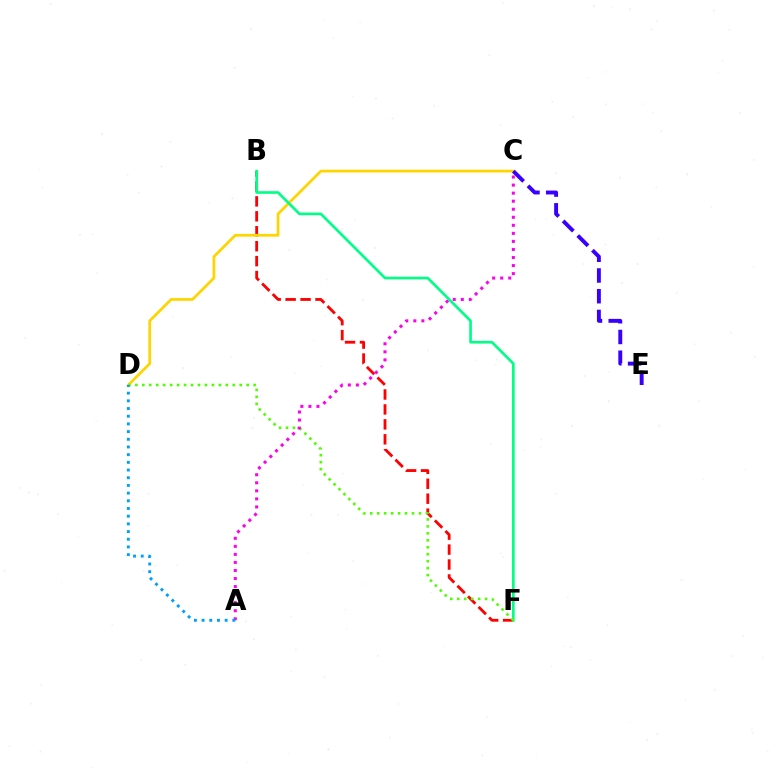{('B', 'F'): [{'color': '#ff0000', 'line_style': 'dashed', 'thickness': 2.03}, {'color': '#00ff86', 'line_style': 'solid', 'thickness': 1.92}], ('C', 'D'): [{'color': '#ffd500', 'line_style': 'solid', 'thickness': 1.98}], ('C', 'E'): [{'color': '#3700ff', 'line_style': 'dashed', 'thickness': 2.82}], ('D', 'F'): [{'color': '#4fff00', 'line_style': 'dotted', 'thickness': 1.89}], ('A', 'C'): [{'color': '#ff00ed', 'line_style': 'dotted', 'thickness': 2.19}], ('A', 'D'): [{'color': '#009eff', 'line_style': 'dotted', 'thickness': 2.09}]}